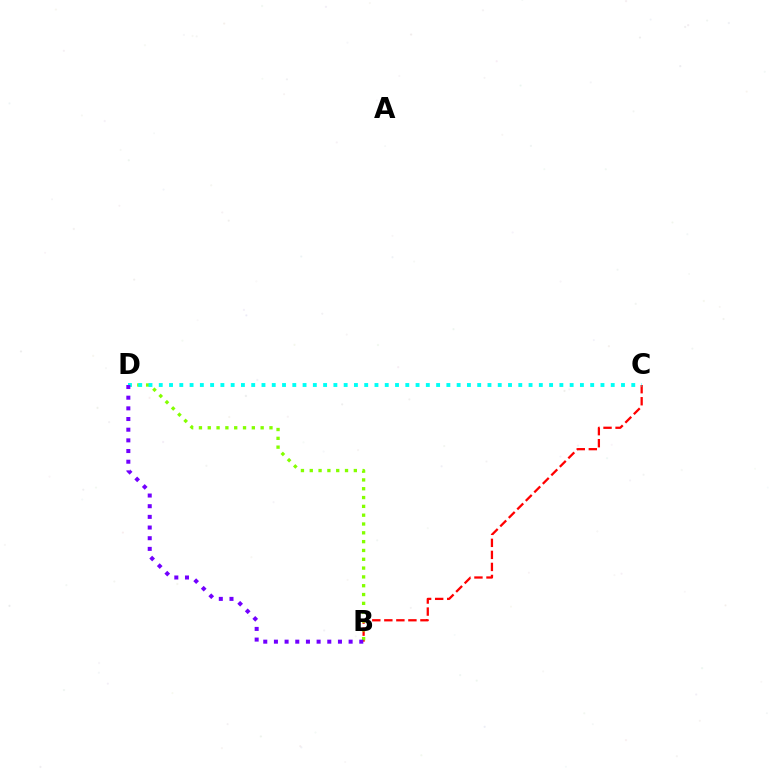{('B', 'C'): [{'color': '#ff0000', 'line_style': 'dashed', 'thickness': 1.64}], ('B', 'D'): [{'color': '#84ff00', 'line_style': 'dotted', 'thickness': 2.4}, {'color': '#7200ff', 'line_style': 'dotted', 'thickness': 2.9}], ('C', 'D'): [{'color': '#00fff6', 'line_style': 'dotted', 'thickness': 2.79}]}